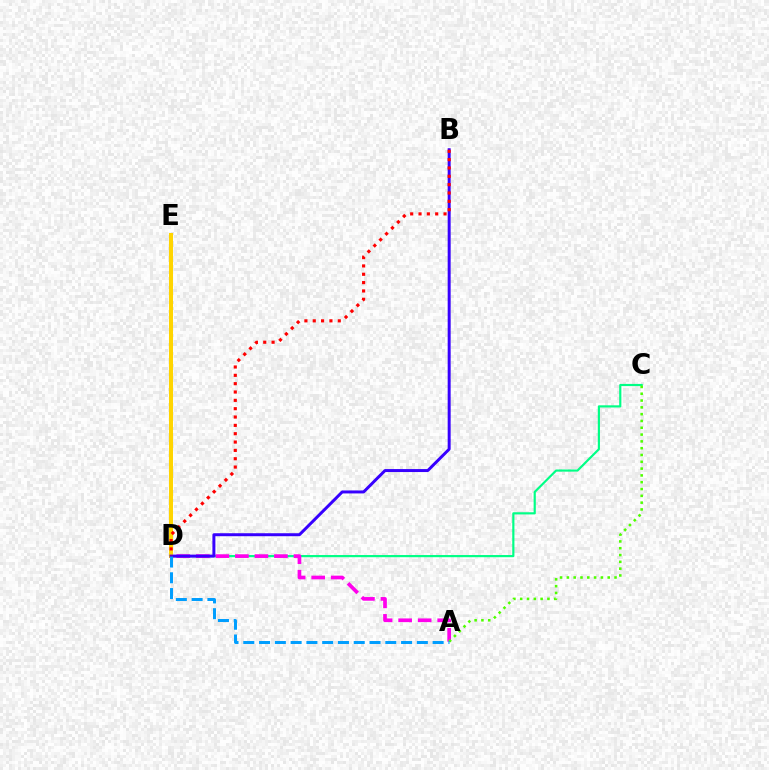{('D', 'E'): [{'color': '#ffd500', 'line_style': 'solid', 'thickness': 2.89}], ('C', 'D'): [{'color': '#00ff86', 'line_style': 'solid', 'thickness': 1.57}], ('A', 'D'): [{'color': '#ff00ed', 'line_style': 'dashed', 'thickness': 2.65}, {'color': '#009eff', 'line_style': 'dashed', 'thickness': 2.14}], ('B', 'D'): [{'color': '#3700ff', 'line_style': 'solid', 'thickness': 2.15}, {'color': '#ff0000', 'line_style': 'dotted', 'thickness': 2.27}], ('A', 'C'): [{'color': '#4fff00', 'line_style': 'dotted', 'thickness': 1.85}]}